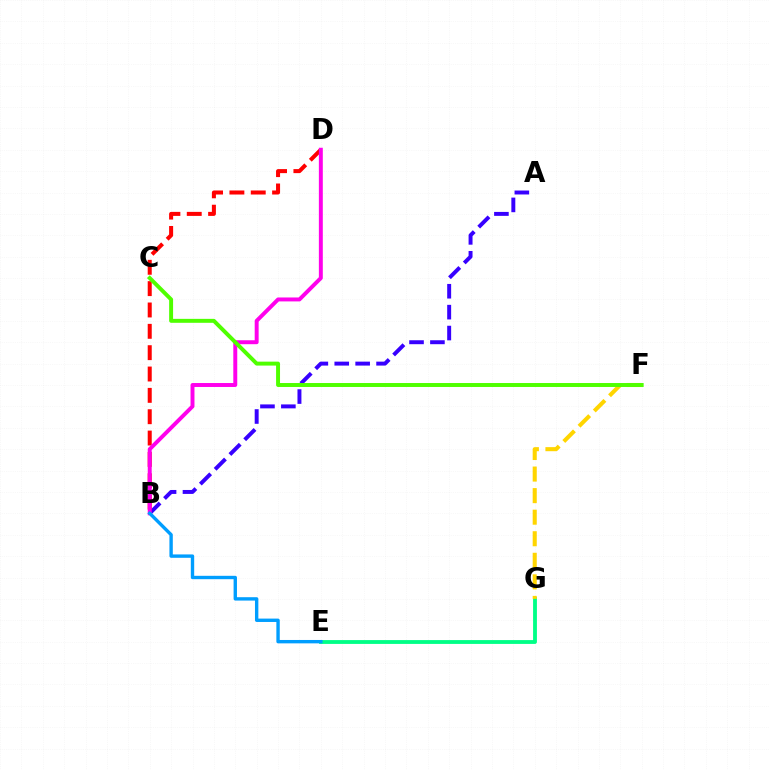{('A', 'B'): [{'color': '#3700ff', 'line_style': 'dashed', 'thickness': 2.84}], ('B', 'D'): [{'color': '#ff0000', 'line_style': 'dashed', 'thickness': 2.9}, {'color': '#ff00ed', 'line_style': 'solid', 'thickness': 2.84}], ('E', 'G'): [{'color': '#00ff86', 'line_style': 'solid', 'thickness': 2.76}], ('F', 'G'): [{'color': '#ffd500', 'line_style': 'dashed', 'thickness': 2.93}], ('B', 'E'): [{'color': '#009eff', 'line_style': 'solid', 'thickness': 2.43}], ('C', 'F'): [{'color': '#4fff00', 'line_style': 'solid', 'thickness': 2.84}]}